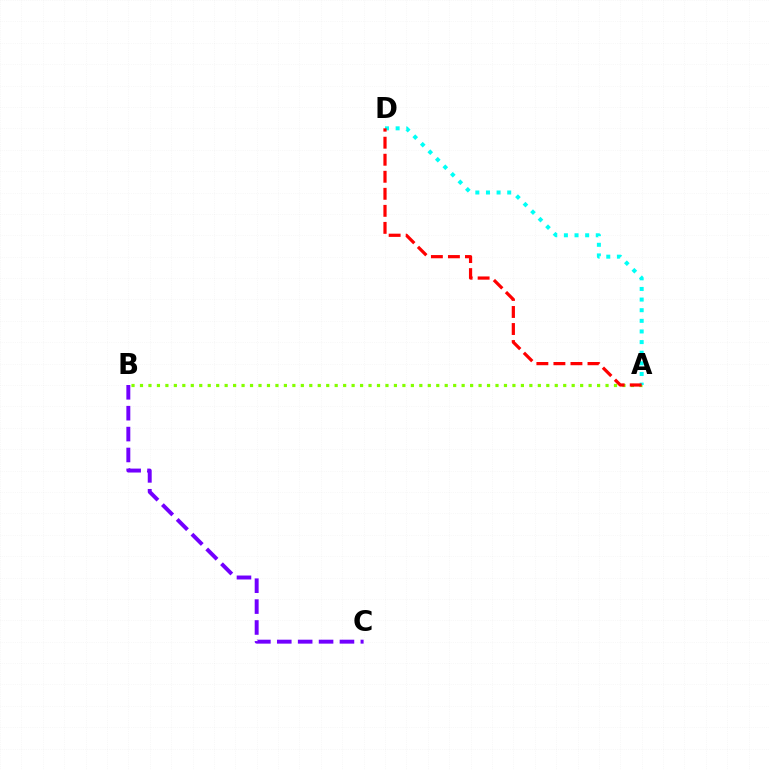{('B', 'C'): [{'color': '#7200ff', 'line_style': 'dashed', 'thickness': 2.84}], ('A', 'B'): [{'color': '#84ff00', 'line_style': 'dotted', 'thickness': 2.3}], ('A', 'D'): [{'color': '#00fff6', 'line_style': 'dotted', 'thickness': 2.89}, {'color': '#ff0000', 'line_style': 'dashed', 'thickness': 2.31}]}